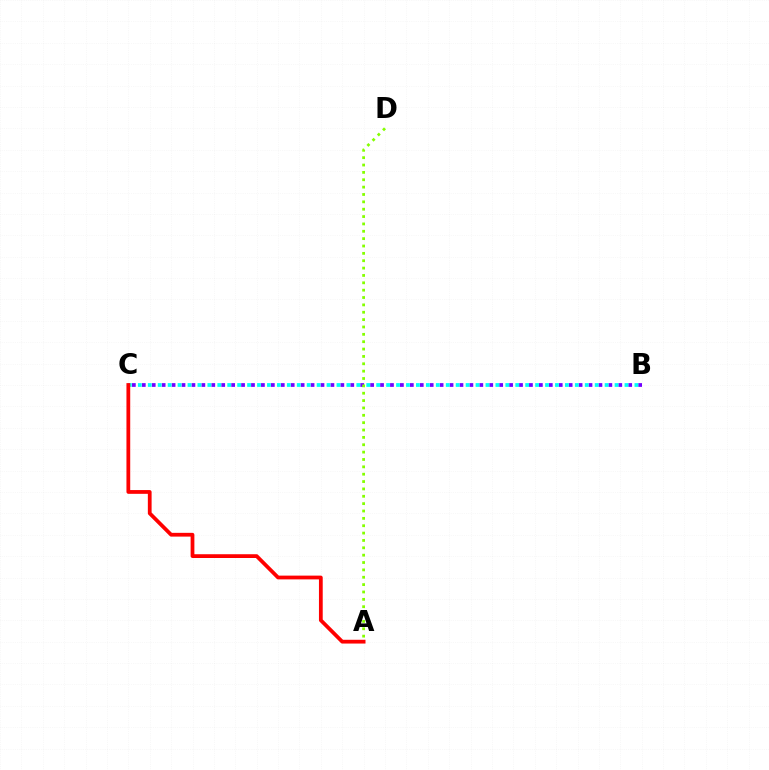{('B', 'C'): [{'color': '#7200ff', 'line_style': 'dotted', 'thickness': 2.7}, {'color': '#00fff6', 'line_style': 'dotted', 'thickness': 2.7}], ('A', 'C'): [{'color': '#ff0000', 'line_style': 'solid', 'thickness': 2.71}], ('A', 'D'): [{'color': '#84ff00', 'line_style': 'dotted', 'thickness': 2.0}]}